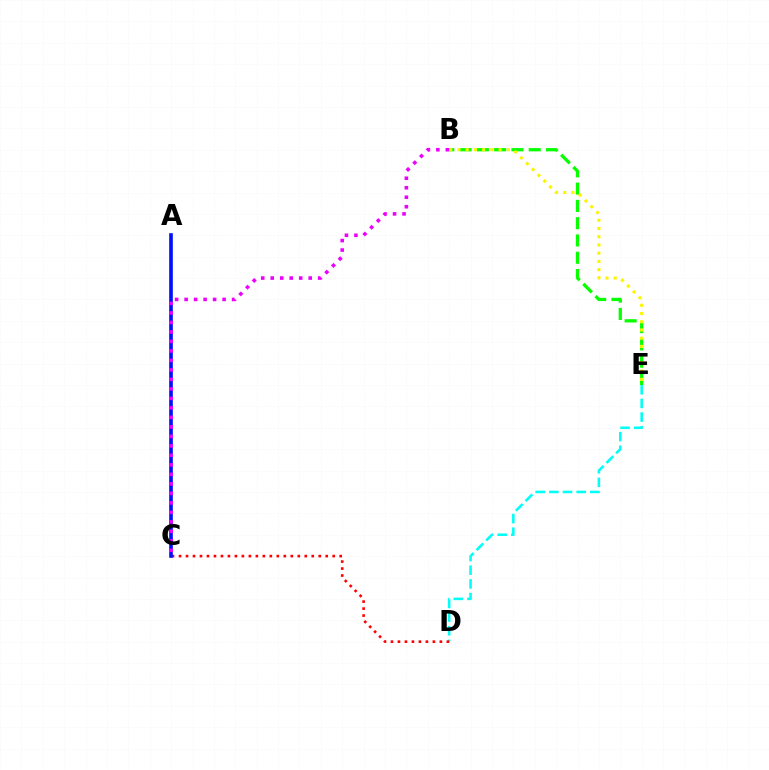{('D', 'E'): [{'color': '#00fff6', 'line_style': 'dashed', 'thickness': 1.85}], ('C', 'D'): [{'color': '#ff0000', 'line_style': 'dotted', 'thickness': 1.9}], ('A', 'C'): [{'color': '#0010ff', 'line_style': 'solid', 'thickness': 2.61}], ('B', 'E'): [{'color': '#08ff00', 'line_style': 'dashed', 'thickness': 2.35}, {'color': '#fcf500', 'line_style': 'dotted', 'thickness': 2.24}], ('B', 'C'): [{'color': '#ee00ff', 'line_style': 'dotted', 'thickness': 2.58}]}